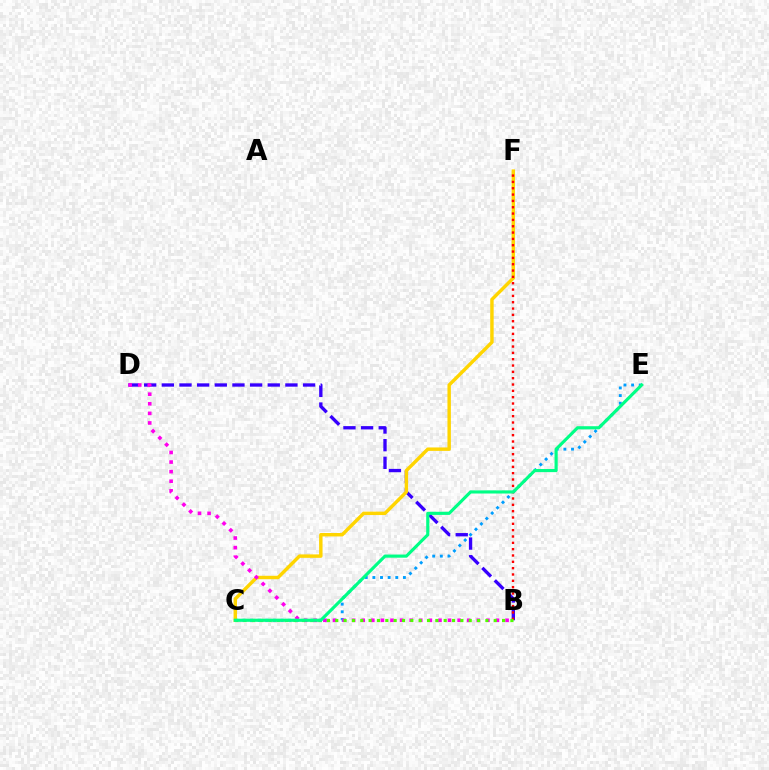{('C', 'E'): [{'color': '#009eff', 'line_style': 'dotted', 'thickness': 2.07}, {'color': '#00ff86', 'line_style': 'solid', 'thickness': 2.26}], ('B', 'D'): [{'color': '#3700ff', 'line_style': 'dashed', 'thickness': 2.4}, {'color': '#ff00ed', 'line_style': 'dotted', 'thickness': 2.61}], ('C', 'F'): [{'color': '#ffd500', 'line_style': 'solid', 'thickness': 2.47}], ('B', 'F'): [{'color': '#ff0000', 'line_style': 'dotted', 'thickness': 1.72}], ('B', 'C'): [{'color': '#4fff00', 'line_style': 'dotted', 'thickness': 2.27}]}